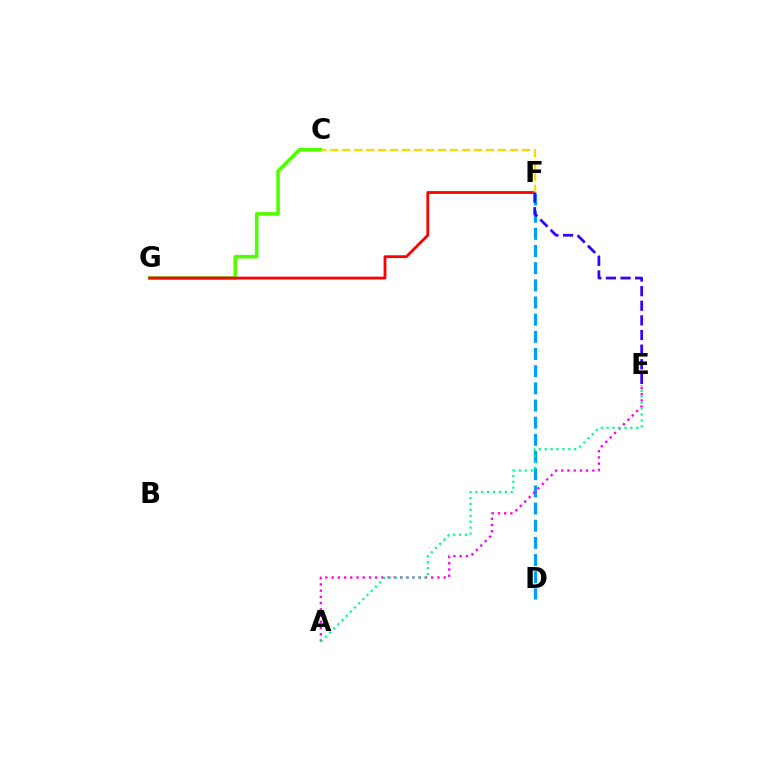{('D', 'F'): [{'color': '#009eff', 'line_style': 'dashed', 'thickness': 2.33}], ('C', 'G'): [{'color': '#4fff00', 'line_style': 'solid', 'thickness': 2.58}], ('F', 'G'): [{'color': '#ff0000', 'line_style': 'solid', 'thickness': 2.02}], ('A', 'E'): [{'color': '#ff00ed', 'line_style': 'dotted', 'thickness': 1.69}, {'color': '#00ff86', 'line_style': 'dotted', 'thickness': 1.6}], ('C', 'F'): [{'color': '#ffd500', 'line_style': 'dashed', 'thickness': 1.63}], ('E', 'F'): [{'color': '#3700ff', 'line_style': 'dashed', 'thickness': 1.99}]}